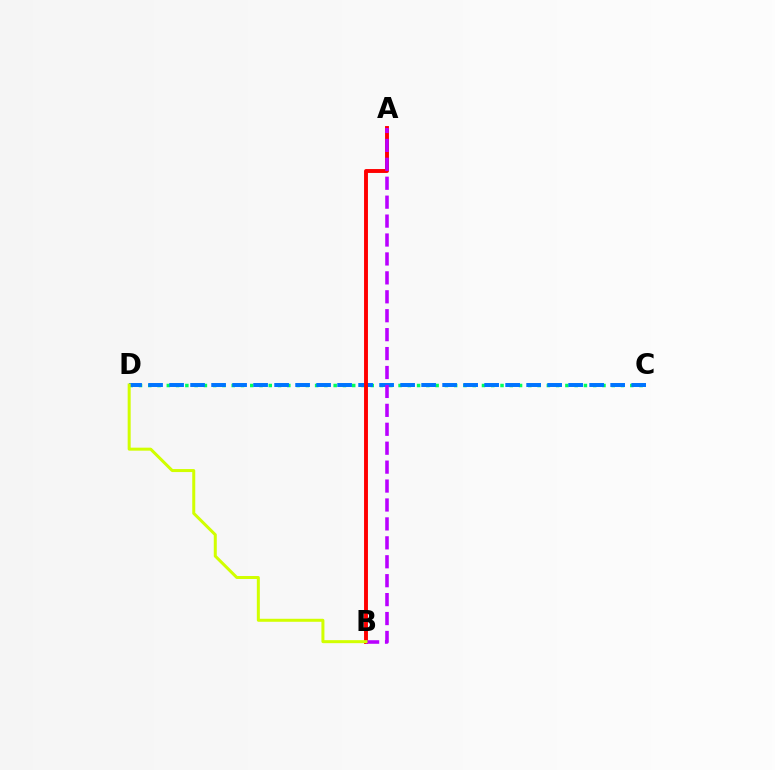{('C', 'D'): [{'color': '#00ff5c', 'line_style': 'dotted', 'thickness': 2.52}, {'color': '#0074ff', 'line_style': 'dashed', 'thickness': 2.85}], ('A', 'B'): [{'color': '#ff0000', 'line_style': 'solid', 'thickness': 2.81}, {'color': '#b900ff', 'line_style': 'dashed', 'thickness': 2.57}], ('B', 'D'): [{'color': '#d1ff00', 'line_style': 'solid', 'thickness': 2.17}]}